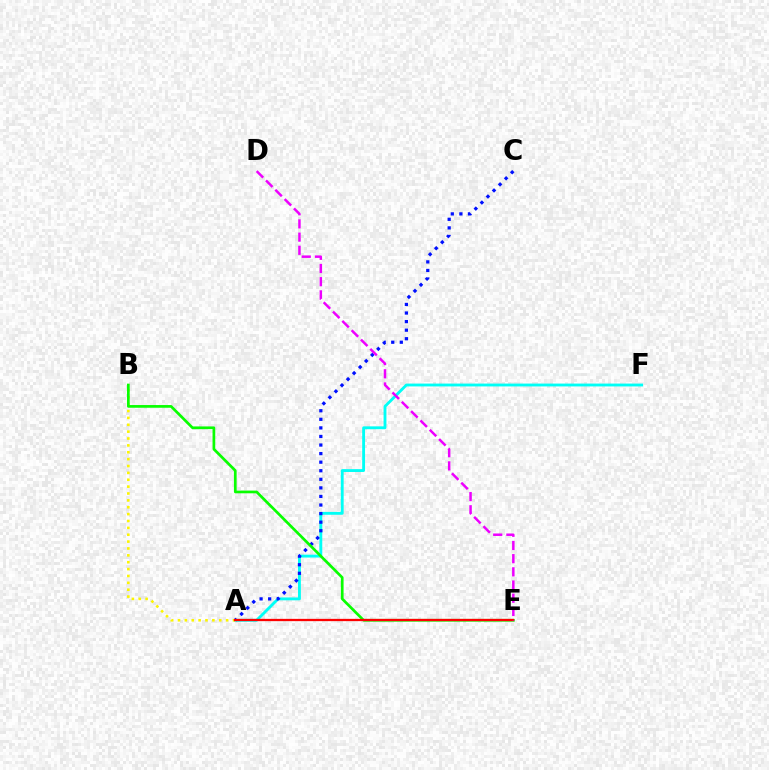{('A', 'F'): [{'color': '#00fff6', 'line_style': 'solid', 'thickness': 2.06}], ('A', 'B'): [{'color': '#fcf500', 'line_style': 'dotted', 'thickness': 1.87}], ('A', 'C'): [{'color': '#0010ff', 'line_style': 'dotted', 'thickness': 2.33}], ('B', 'E'): [{'color': '#08ff00', 'line_style': 'solid', 'thickness': 1.95}], ('A', 'E'): [{'color': '#ff0000', 'line_style': 'solid', 'thickness': 1.64}], ('D', 'E'): [{'color': '#ee00ff', 'line_style': 'dashed', 'thickness': 1.79}]}